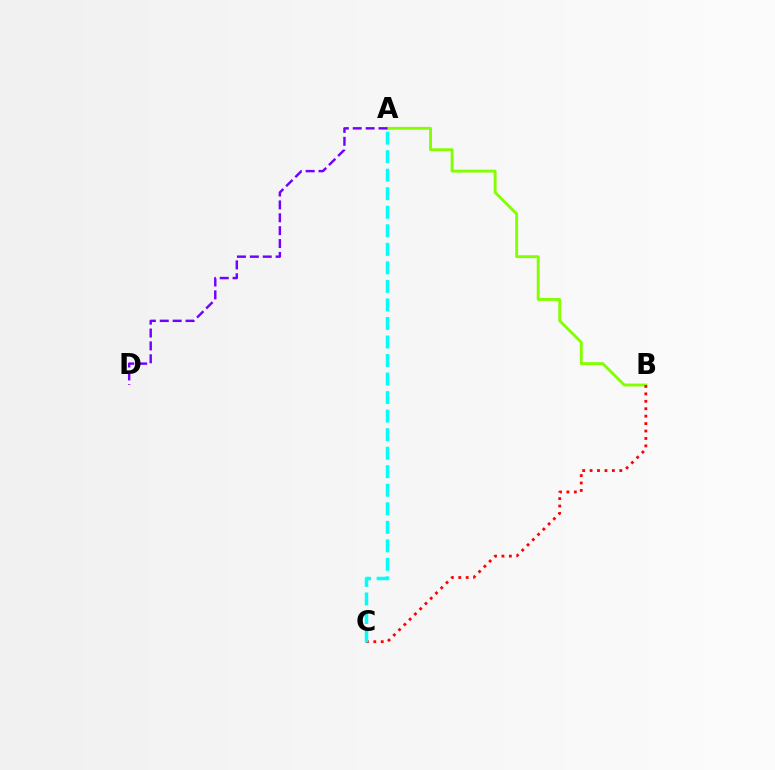{('A', 'B'): [{'color': '#84ff00', 'line_style': 'solid', 'thickness': 2.08}], ('B', 'C'): [{'color': '#ff0000', 'line_style': 'dotted', 'thickness': 2.02}], ('A', 'D'): [{'color': '#7200ff', 'line_style': 'dashed', 'thickness': 1.75}], ('A', 'C'): [{'color': '#00fff6', 'line_style': 'dashed', 'thickness': 2.52}]}